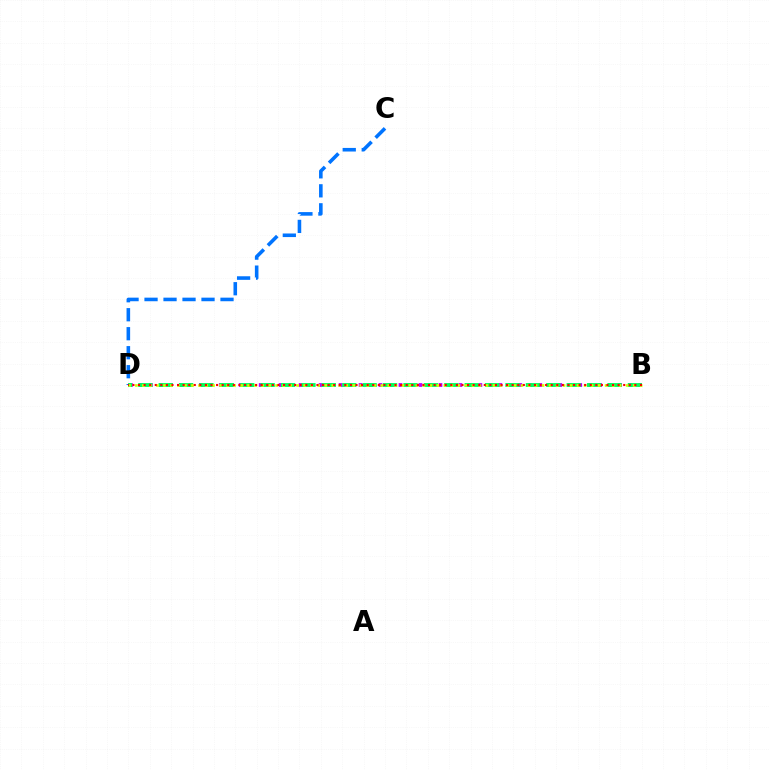{('B', 'D'): [{'color': '#b900ff', 'line_style': 'dotted', 'thickness': 2.71}, {'color': '#00ff5c', 'line_style': 'dashed', 'thickness': 2.77}, {'color': '#d1ff00', 'line_style': 'dotted', 'thickness': 1.9}, {'color': '#ff0000', 'line_style': 'dotted', 'thickness': 1.52}], ('C', 'D'): [{'color': '#0074ff', 'line_style': 'dashed', 'thickness': 2.58}]}